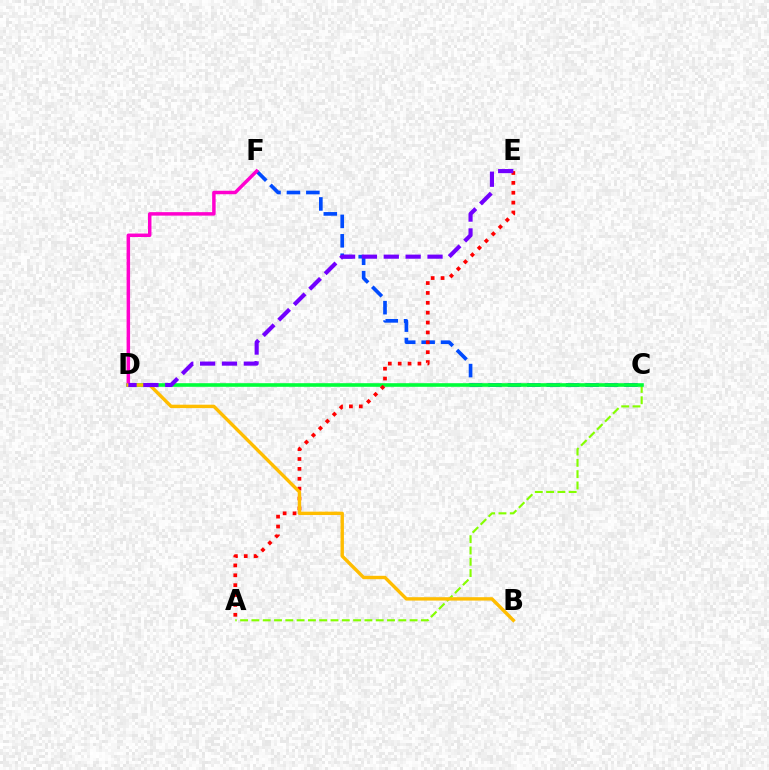{('C', 'F'): [{'color': '#004bff', 'line_style': 'dashed', 'thickness': 2.64}], ('A', 'C'): [{'color': '#84ff00', 'line_style': 'dashed', 'thickness': 1.54}], ('C', 'D'): [{'color': '#00fff6', 'line_style': 'solid', 'thickness': 1.51}, {'color': '#00ff39', 'line_style': 'solid', 'thickness': 2.59}], ('A', 'E'): [{'color': '#ff0000', 'line_style': 'dotted', 'thickness': 2.68}], ('D', 'F'): [{'color': '#ff00cf', 'line_style': 'solid', 'thickness': 2.5}], ('B', 'D'): [{'color': '#ffbd00', 'line_style': 'solid', 'thickness': 2.44}], ('D', 'E'): [{'color': '#7200ff', 'line_style': 'dashed', 'thickness': 2.97}]}